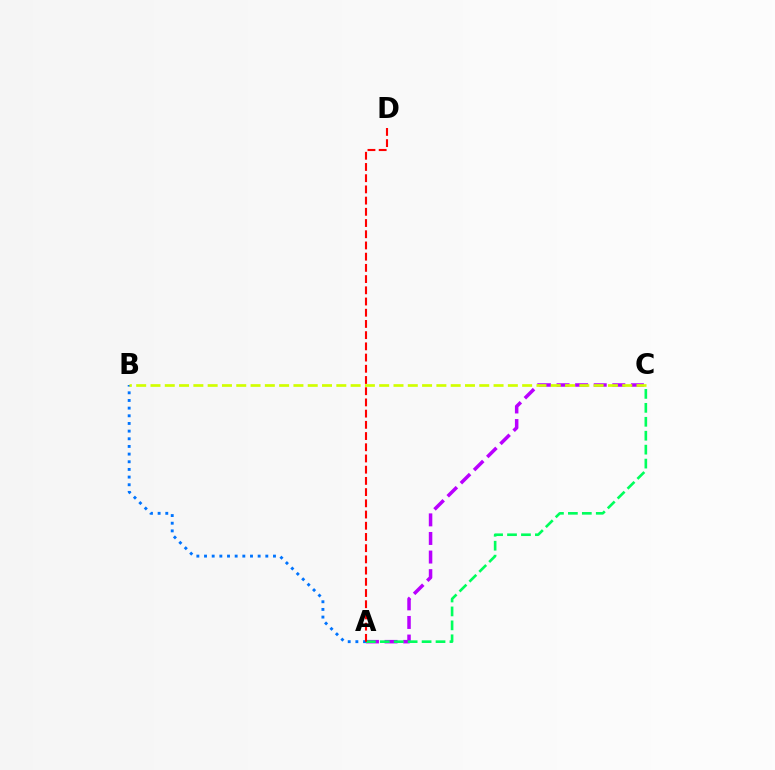{('A', 'C'): [{'color': '#b900ff', 'line_style': 'dashed', 'thickness': 2.53}, {'color': '#00ff5c', 'line_style': 'dashed', 'thickness': 1.89}], ('A', 'B'): [{'color': '#0074ff', 'line_style': 'dotted', 'thickness': 2.08}], ('B', 'C'): [{'color': '#d1ff00', 'line_style': 'dashed', 'thickness': 1.94}], ('A', 'D'): [{'color': '#ff0000', 'line_style': 'dashed', 'thickness': 1.52}]}